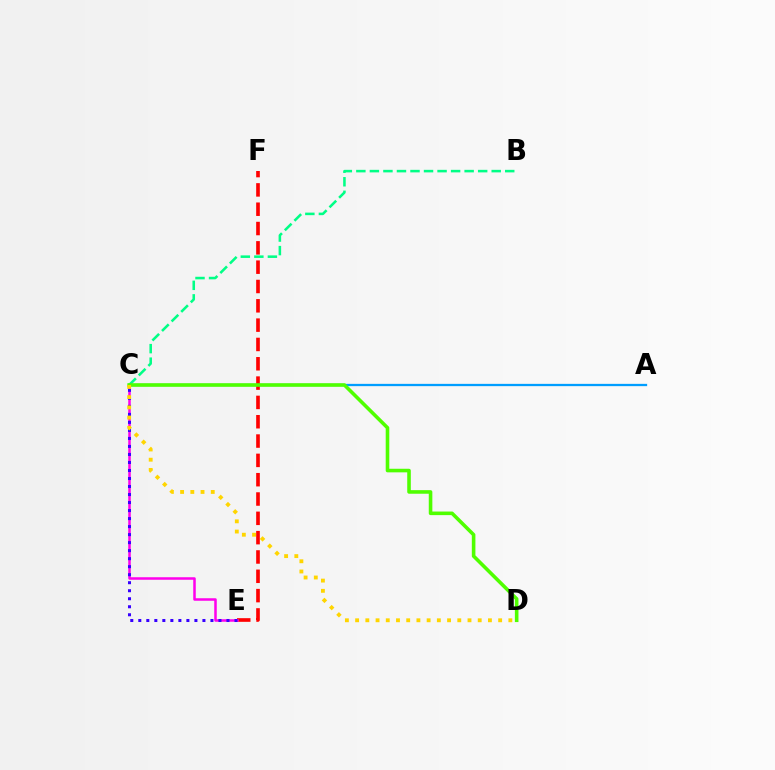{('E', 'F'): [{'color': '#ff0000', 'line_style': 'dashed', 'thickness': 2.62}], ('C', 'E'): [{'color': '#ff00ed', 'line_style': 'solid', 'thickness': 1.81}, {'color': '#3700ff', 'line_style': 'dotted', 'thickness': 2.18}], ('A', 'C'): [{'color': '#009eff', 'line_style': 'solid', 'thickness': 1.64}], ('B', 'C'): [{'color': '#00ff86', 'line_style': 'dashed', 'thickness': 1.84}], ('C', 'D'): [{'color': '#4fff00', 'line_style': 'solid', 'thickness': 2.58}, {'color': '#ffd500', 'line_style': 'dotted', 'thickness': 2.78}]}